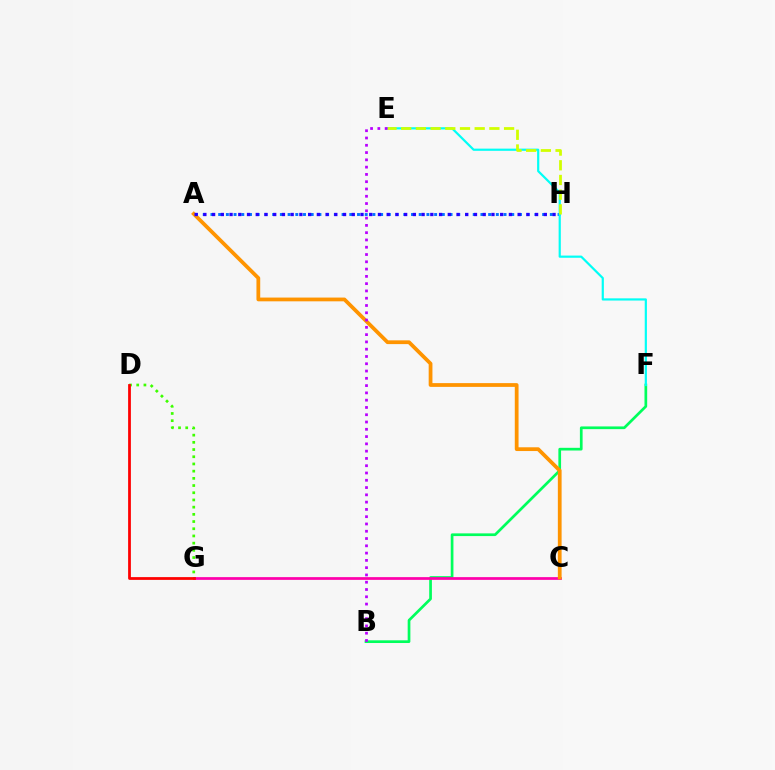{('A', 'H'): [{'color': '#0074ff', 'line_style': 'dotted', 'thickness': 2.1}, {'color': '#2500ff', 'line_style': 'dotted', 'thickness': 2.37}], ('B', 'F'): [{'color': '#00ff5c', 'line_style': 'solid', 'thickness': 1.94}], ('E', 'F'): [{'color': '#00fff6', 'line_style': 'solid', 'thickness': 1.58}], ('C', 'G'): [{'color': '#ff00ac', 'line_style': 'solid', 'thickness': 1.97}], ('E', 'H'): [{'color': '#d1ff00', 'line_style': 'dashed', 'thickness': 2.0}], ('A', 'C'): [{'color': '#ff9400', 'line_style': 'solid', 'thickness': 2.71}], ('B', 'E'): [{'color': '#b900ff', 'line_style': 'dotted', 'thickness': 1.98}], ('D', 'G'): [{'color': '#3dff00', 'line_style': 'dotted', 'thickness': 1.96}, {'color': '#ff0000', 'line_style': 'solid', 'thickness': 1.99}]}